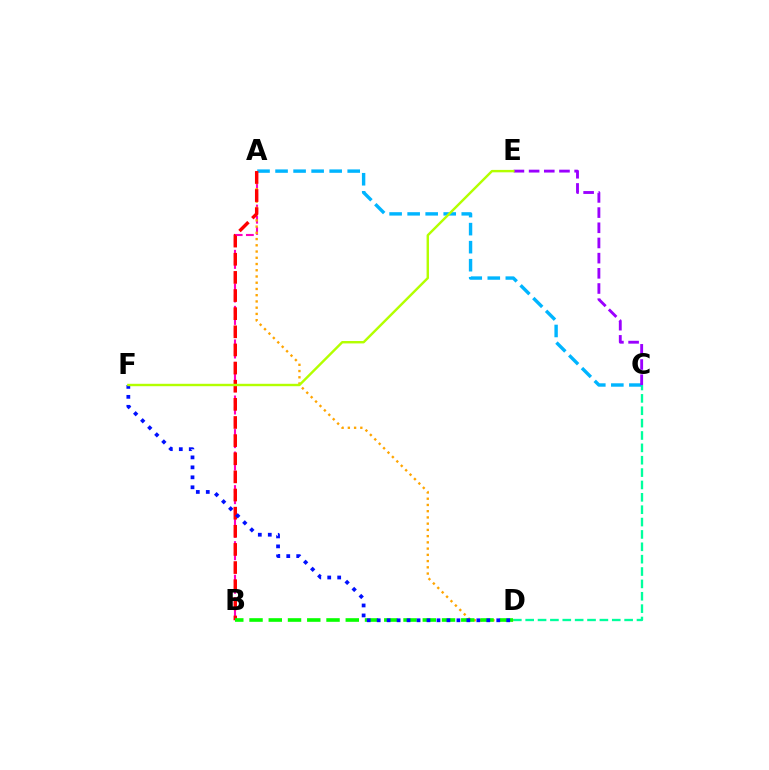{('A', 'B'): [{'color': '#ff00bd', 'line_style': 'dashed', 'thickness': 1.52}, {'color': '#ff0000', 'line_style': 'dashed', 'thickness': 2.46}], ('C', 'D'): [{'color': '#00ff9d', 'line_style': 'dashed', 'thickness': 1.68}], ('A', 'C'): [{'color': '#00b5ff', 'line_style': 'dashed', 'thickness': 2.45}], ('A', 'D'): [{'color': '#ffa500', 'line_style': 'dotted', 'thickness': 1.69}], ('C', 'E'): [{'color': '#9b00ff', 'line_style': 'dashed', 'thickness': 2.06}], ('B', 'D'): [{'color': '#08ff00', 'line_style': 'dashed', 'thickness': 2.62}], ('D', 'F'): [{'color': '#0010ff', 'line_style': 'dotted', 'thickness': 2.71}], ('E', 'F'): [{'color': '#b3ff00', 'line_style': 'solid', 'thickness': 1.74}]}